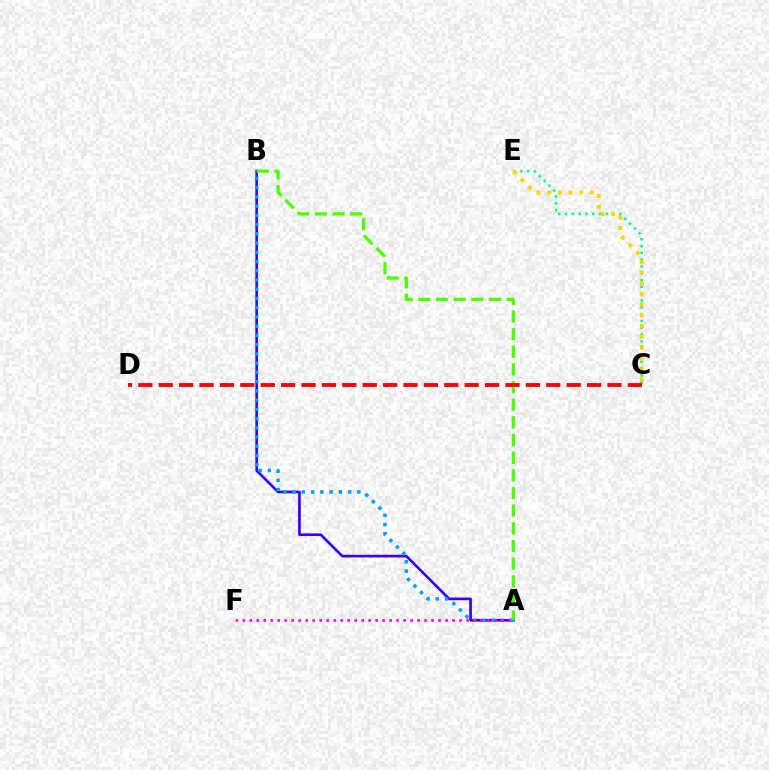{('A', 'B'): [{'color': '#3700ff', 'line_style': 'solid', 'thickness': 1.92}, {'color': '#009eff', 'line_style': 'dotted', 'thickness': 2.51}, {'color': '#4fff00', 'line_style': 'dashed', 'thickness': 2.4}], ('A', 'F'): [{'color': '#ff00ed', 'line_style': 'dotted', 'thickness': 1.9}], ('C', 'E'): [{'color': '#00ff86', 'line_style': 'dotted', 'thickness': 1.85}, {'color': '#ffd500', 'line_style': 'dotted', 'thickness': 2.9}], ('C', 'D'): [{'color': '#ff0000', 'line_style': 'dashed', 'thickness': 2.77}]}